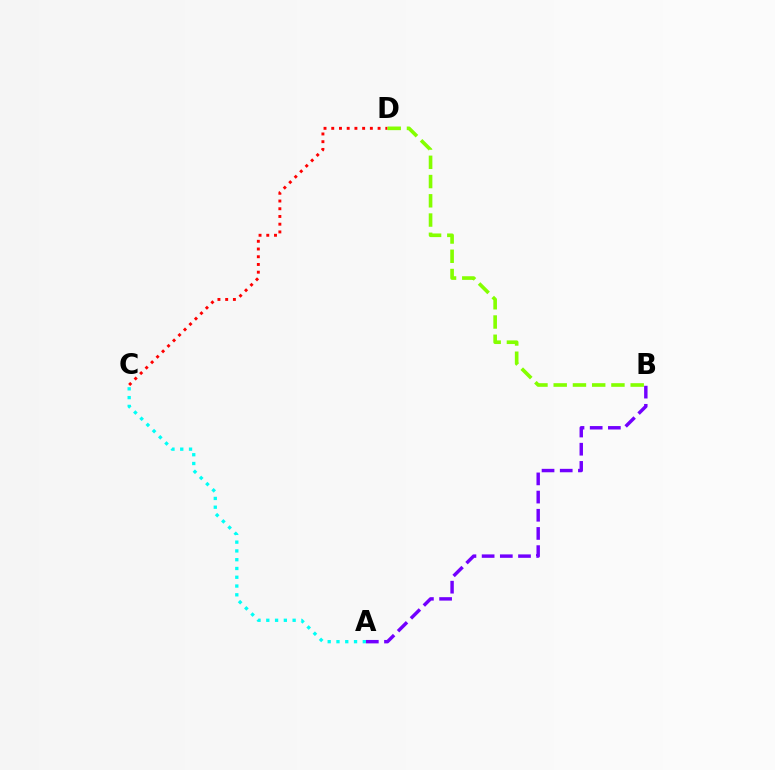{('C', 'D'): [{'color': '#ff0000', 'line_style': 'dotted', 'thickness': 2.1}], ('B', 'D'): [{'color': '#84ff00', 'line_style': 'dashed', 'thickness': 2.61}], ('A', 'C'): [{'color': '#00fff6', 'line_style': 'dotted', 'thickness': 2.38}], ('A', 'B'): [{'color': '#7200ff', 'line_style': 'dashed', 'thickness': 2.47}]}